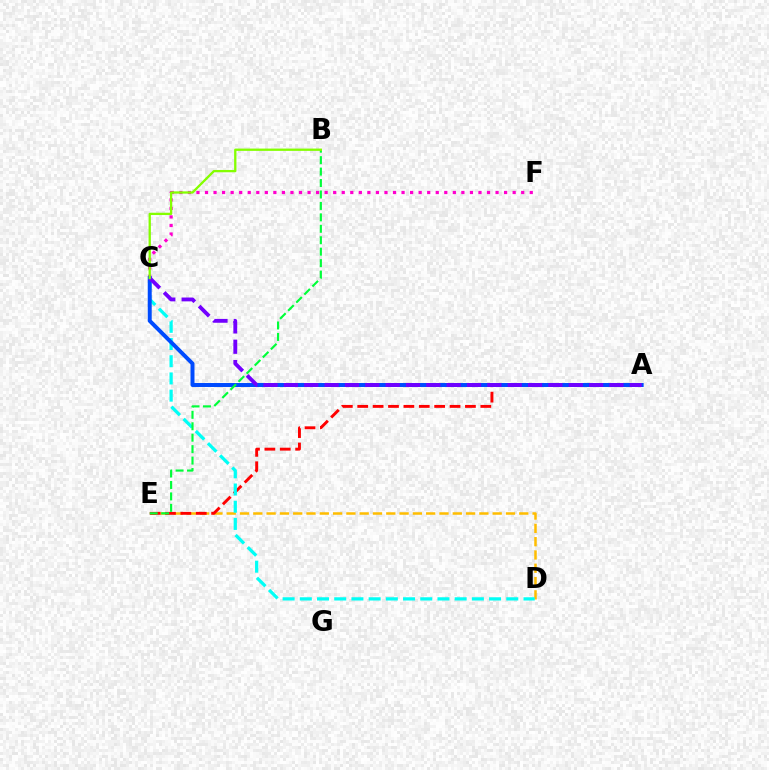{('C', 'F'): [{'color': '#ff00cf', 'line_style': 'dotted', 'thickness': 2.32}], ('D', 'E'): [{'color': '#ffbd00', 'line_style': 'dashed', 'thickness': 1.81}], ('A', 'E'): [{'color': '#ff0000', 'line_style': 'dashed', 'thickness': 2.09}], ('C', 'D'): [{'color': '#00fff6', 'line_style': 'dashed', 'thickness': 2.34}], ('A', 'C'): [{'color': '#004bff', 'line_style': 'solid', 'thickness': 2.86}, {'color': '#7200ff', 'line_style': 'dashed', 'thickness': 2.76}], ('B', 'E'): [{'color': '#00ff39', 'line_style': 'dashed', 'thickness': 1.55}], ('B', 'C'): [{'color': '#84ff00', 'line_style': 'solid', 'thickness': 1.66}]}